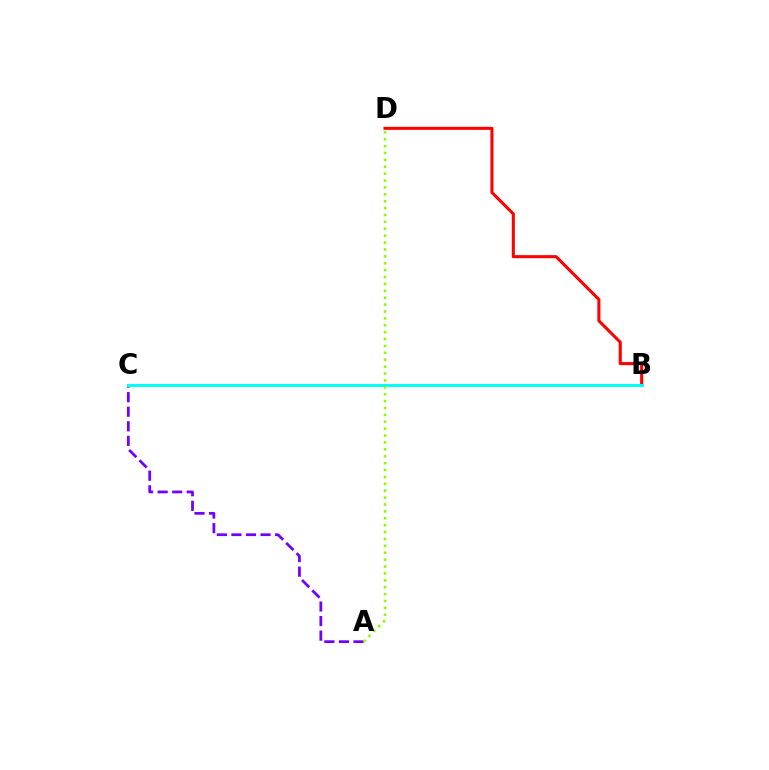{('B', 'D'): [{'color': '#ff0000', 'line_style': 'solid', 'thickness': 2.2}], ('A', 'C'): [{'color': '#7200ff', 'line_style': 'dashed', 'thickness': 1.98}], ('B', 'C'): [{'color': '#00fff6', 'line_style': 'solid', 'thickness': 2.12}], ('A', 'D'): [{'color': '#84ff00', 'line_style': 'dotted', 'thickness': 1.87}]}